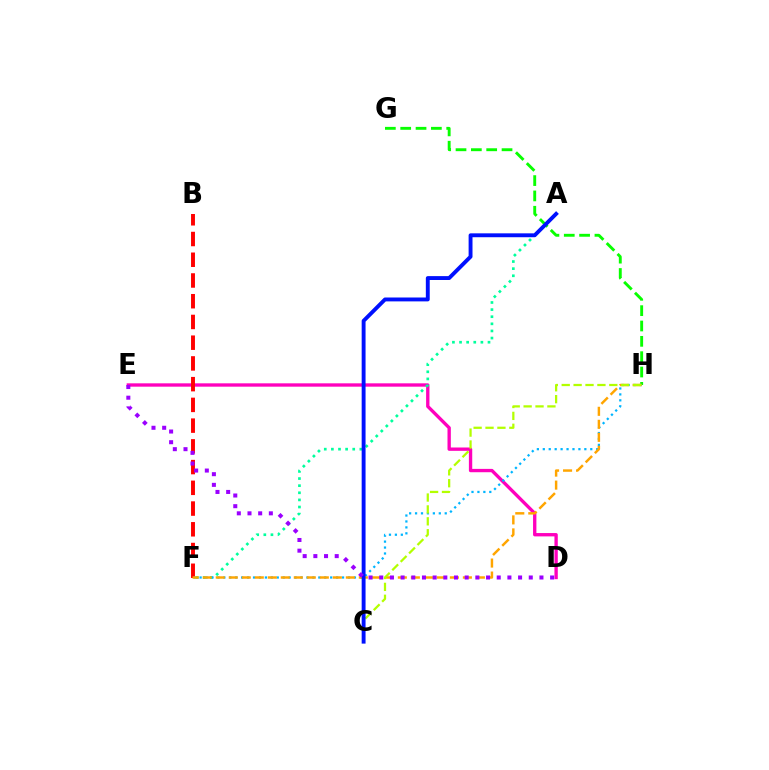{('D', 'E'): [{'color': '#ff00bd', 'line_style': 'solid', 'thickness': 2.4}, {'color': '#9b00ff', 'line_style': 'dotted', 'thickness': 2.9}], ('A', 'F'): [{'color': '#00ff9d', 'line_style': 'dotted', 'thickness': 1.93}], ('G', 'H'): [{'color': '#08ff00', 'line_style': 'dashed', 'thickness': 2.08}], ('B', 'F'): [{'color': '#ff0000', 'line_style': 'dashed', 'thickness': 2.82}], ('F', 'H'): [{'color': '#00b5ff', 'line_style': 'dotted', 'thickness': 1.61}, {'color': '#ffa500', 'line_style': 'dashed', 'thickness': 1.77}], ('C', 'H'): [{'color': '#b3ff00', 'line_style': 'dashed', 'thickness': 1.62}], ('A', 'C'): [{'color': '#0010ff', 'line_style': 'solid', 'thickness': 2.8}]}